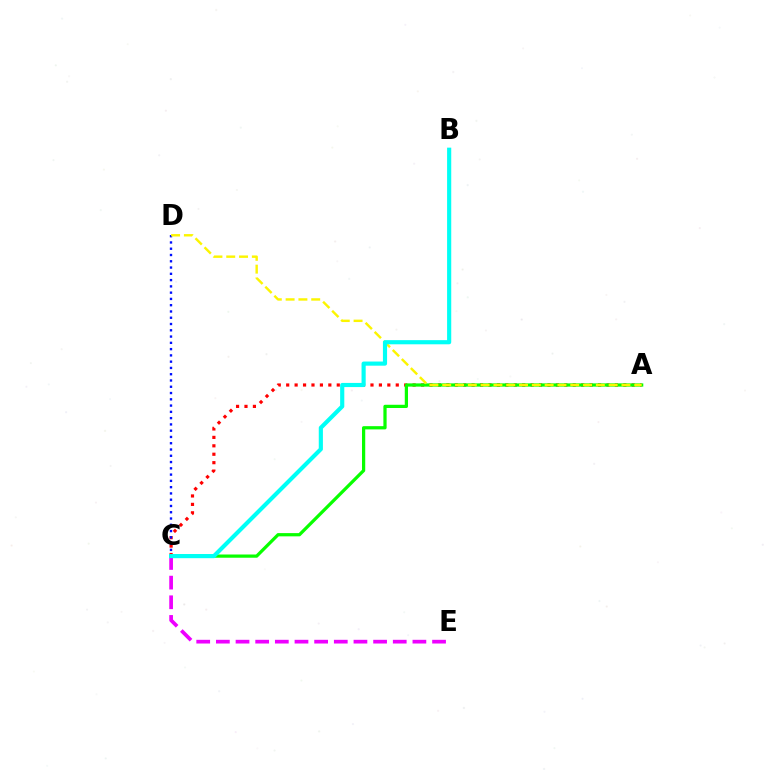{('C', 'E'): [{'color': '#ee00ff', 'line_style': 'dashed', 'thickness': 2.67}], ('A', 'C'): [{'color': '#ff0000', 'line_style': 'dotted', 'thickness': 2.29}, {'color': '#08ff00', 'line_style': 'solid', 'thickness': 2.33}], ('C', 'D'): [{'color': '#0010ff', 'line_style': 'dotted', 'thickness': 1.7}], ('A', 'D'): [{'color': '#fcf500', 'line_style': 'dashed', 'thickness': 1.74}], ('B', 'C'): [{'color': '#00fff6', 'line_style': 'solid', 'thickness': 2.99}]}